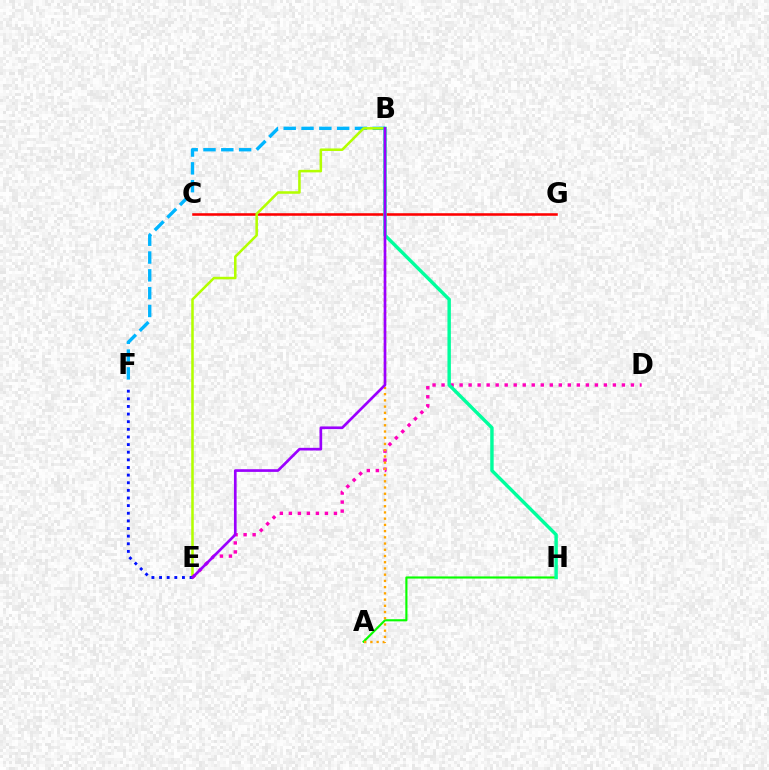{('C', 'G'): [{'color': '#ff0000', 'line_style': 'solid', 'thickness': 1.84}], ('B', 'F'): [{'color': '#00b5ff', 'line_style': 'dashed', 'thickness': 2.42}], ('B', 'E'): [{'color': '#b3ff00', 'line_style': 'solid', 'thickness': 1.83}, {'color': '#9b00ff', 'line_style': 'solid', 'thickness': 1.93}], ('A', 'H'): [{'color': '#08ff00', 'line_style': 'solid', 'thickness': 1.54}], ('D', 'E'): [{'color': '#ff00bd', 'line_style': 'dotted', 'thickness': 2.45}], ('A', 'B'): [{'color': '#ffa500', 'line_style': 'dotted', 'thickness': 1.69}], ('E', 'F'): [{'color': '#0010ff', 'line_style': 'dotted', 'thickness': 2.07}], ('B', 'H'): [{'color': '#00ff9d', 'line_style': 'solid', 'thickness': 2.46}]}